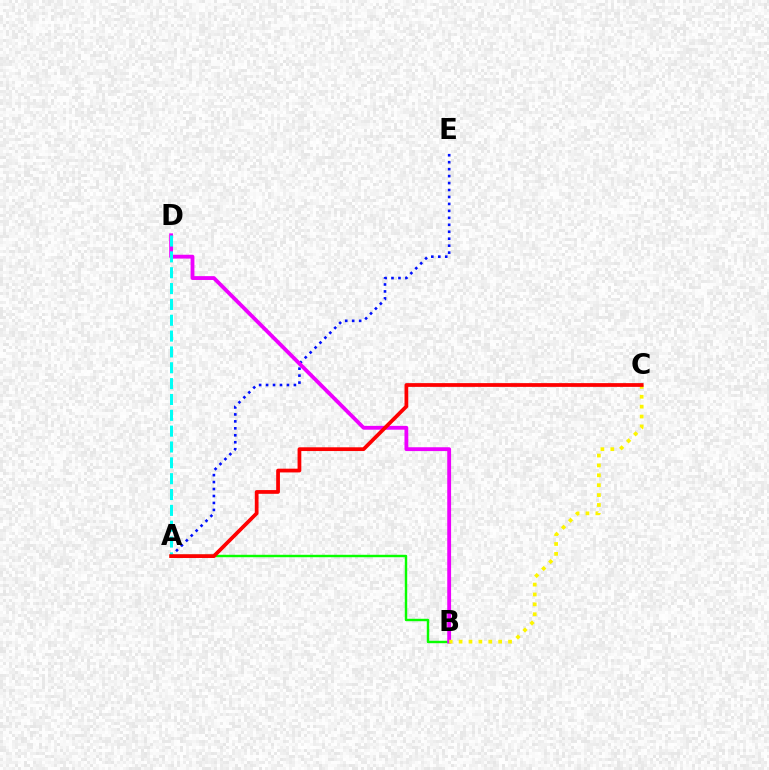{('A', 'B'): [{'color': '#08ff00', 'line_style': 'solid', 'thickness': 1.75}], ('A', 'E'): [{'color': '#0010ff', 'line_style': 'dotted', 'thickness': 1.89}], ('B', 'D'): [{'color': '#ee00ff', 'line_style': 'solid', 'thickness': 2.76}], ('B', 'C'): [{'color': '#fcf500', 'line_style': 'dotted', 'thickness': 2.69}], ('A', 'D'): [{'color': '#00fff6', 'line_style': 'dashed', 'thickness': 2.15}], ('A', 'C'): [{'color': '#ff0000', 'line_style': 'solid', 'thickness': 2.7}]}